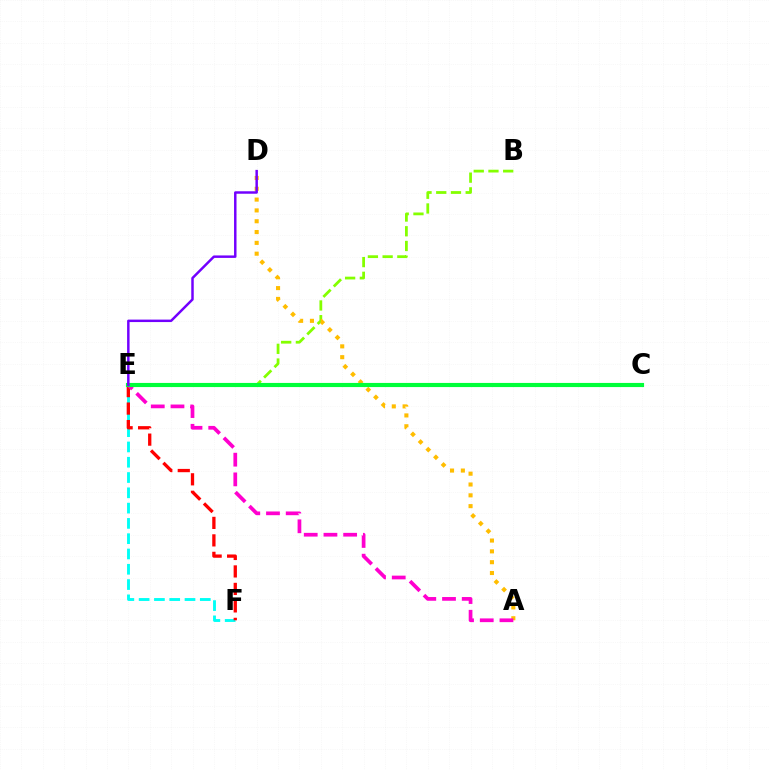{('B', 'E'): [{'color': '#84ff00', 'line_style': 'dashed', 'thickness': 2.0}], ('E', 'F'): [{'color': '#00fff6', 'line_style': 'dashed', 'thickness': 2.08}, {'color': '#ff0000', 'line_style': 'dashed', 'thickness': 2.37}], ('C', 'E'): [{'color': '#004bff', 'line_style': 'dotted', 'thickness': 2.82}, {'color': '#00ff39', 'line_style': 'solid', 'thickness': 2.98}], ('A', 'D'): [{'color': '#ffbd00', 'line_style': 'dotted', 'thickness': 2.94}], ('A', 'E'): [{'color': '#ff00cf', 'line_style': 'dashed', 'thickness': 2.68}], ('D', 'E'): [{'color': '#7200ff', 'line_style': 'solid', 'thickness': 1.78}]}